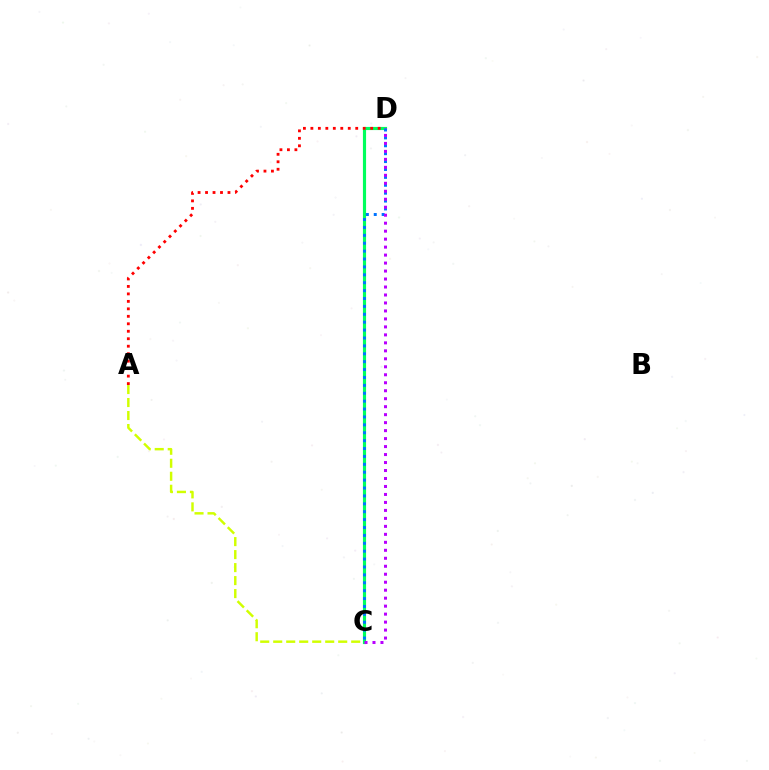{('C', 'D'): [{'color': '#00ff5c', 'line_style': 'solid', 'thickness': 2.27}, {'color': '#0074ff', 'line_style': 'dotted', 'thickness': 2.15}, {'color': '#b900ff', 'line_style': 'dotted', 'thickness': 2.17}], ('A', 'D'): [{'color': '#ff0000', 'line_style': 'dotted', 'thickness': 2.03}], ('A', 'C'): [{'color': '#d1ff00', 'line_style': 'dashed', 'thickness': 1.77}]}